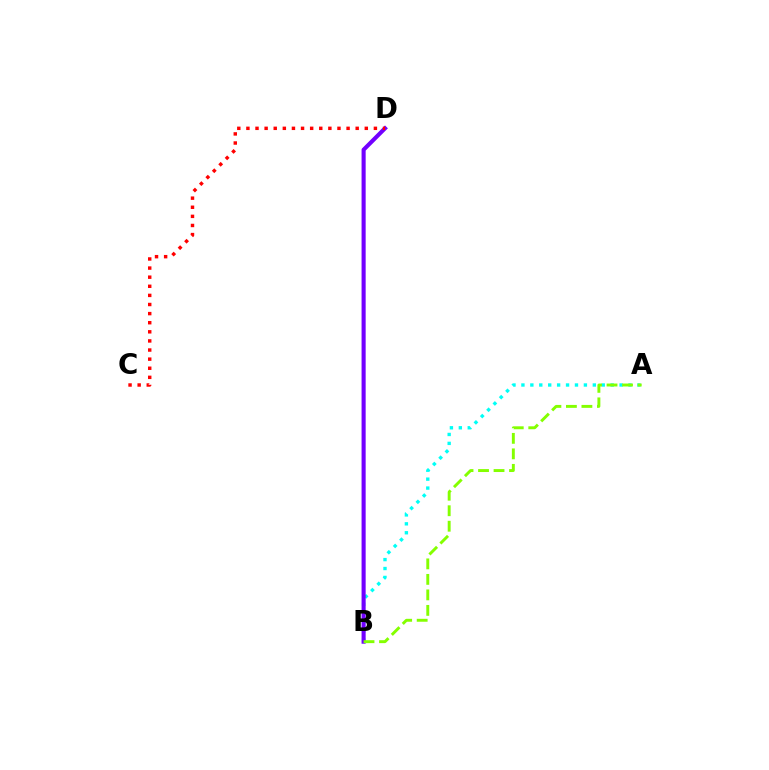{('A', 'B'): [{'color': '#00fff6', 'line_style': 'dotted', 'thickness': 2.42}, {'color': '#84ff00', 'line_style': 'dashed', 'thickness': 2.11}], ('B', 'D'): [{'color': '#7200ff', 'line_style': 'solid', 'thickness': 2.95}], ('C', 'D'): [{'color': '#ff0000', 'line_style': 'dotted', 'thickness': 2.47}]}